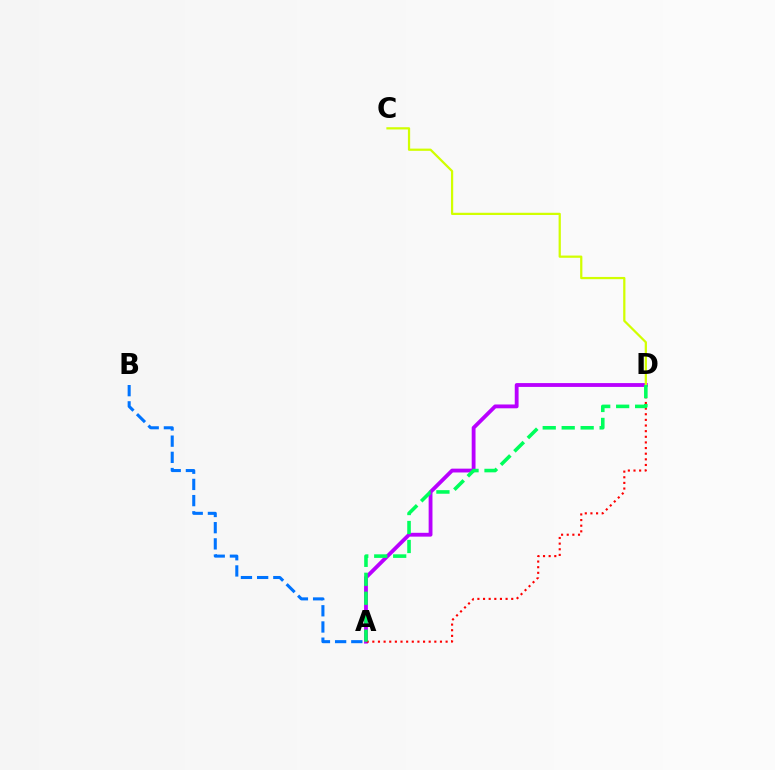{('A', 'D'): [{'color': '#b900ff', 'line_style': 'solid', 'thickness': 2.76}, {'color': '#ff0000', 'line_style': 'dotted', 'thickness': 1.53}, {'color': '#00ff5c', 'line_style': 'dashed', 'thickness': 2.58}], ('A', 'B'): [{'color': '#0074ff', 'line_style': 'dashed', 'thickness': 2.2}], ('C', 'D'): [{'color': '#d1ff00', 'line_style': 'solid', 'thickness': 1.61}]}